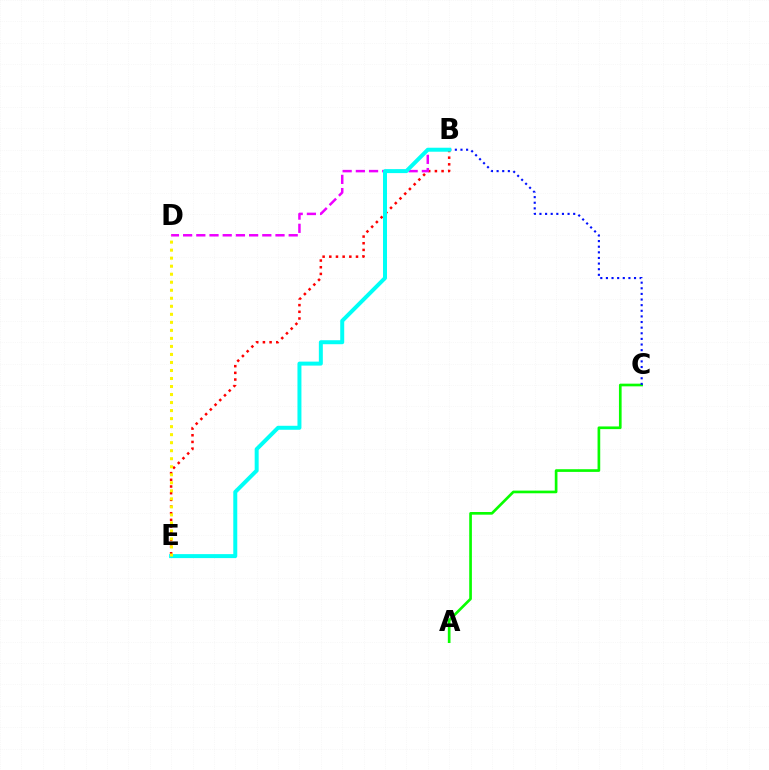{('B', 'E'): [{'color': '#ff0000', 'line_style': 'dotted', 'thickness': 1.81}, {'color': '#00fff6', 'line_style': 'solid', 'thickness': 2.87}], ('B', 'D'): [{'color': '#ee00ff', 'line_style': 'dashed', 'thickness': 1.79}], ('A', 'C'): [{'color': '#08ff00', 'line_style': 'solid', 'thickness': 1.92}], ('B', 'C'): [{'color': '#0010ff', 'line_style': 'dotted', 'thickness': 1.53}], ('D', 'E'): [{'color': '#fcf500', 'line_style': 'dotted', 'thickness': 2.18}]}